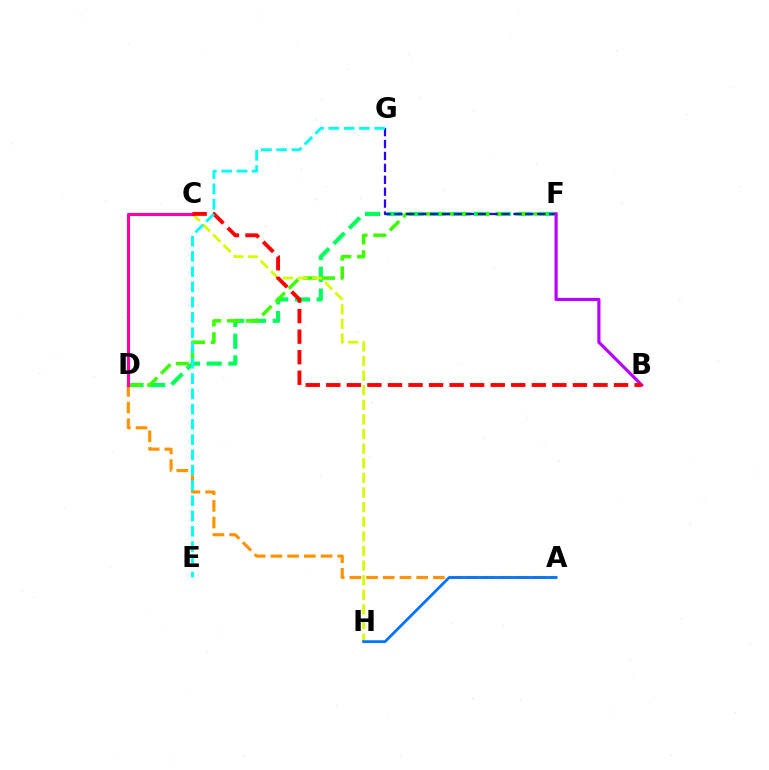{('D', 'F'): [{'color': '#00ff5c', 'line_style': 'dashed', 'thickness': 2.96}, {'color': '#3dff00', 'line_style': 'dashed', 'thickness': 2.55}], ('C', 'H'): [{'color': '#d1ff00', 'line_style': 'dashed', 'thickness': 1.98}], ('F', 'G'): [{'color': '#2500ff', 'line_style': 'dashed', 'thickness': 1.62}], ('A', 'D'): [{'color': '#ff9400', 'line_style': 'dashed', 'thickness': 2.27}], ('A', 'H'): [{'color': '#0074ff', 'line_style': 'solid', 'thickness': 2.02}], ('C', 'D'): [{'color': '#ff00ac', 'line_style': 'solid', 'thickness': 2.24}], ('B', 'F'): [{'color': '#b900ff', 'line_style': 'solid', 'thickness': 2.27}], ('B', 'C'): [{'color': '#ff0000', 'line_style': 'dashed', 'thickness': 2.79}], ('E', 'G'): [{'color': '#00fff6', 'line_style': 'dashed', 'thickness': 2.07}]}